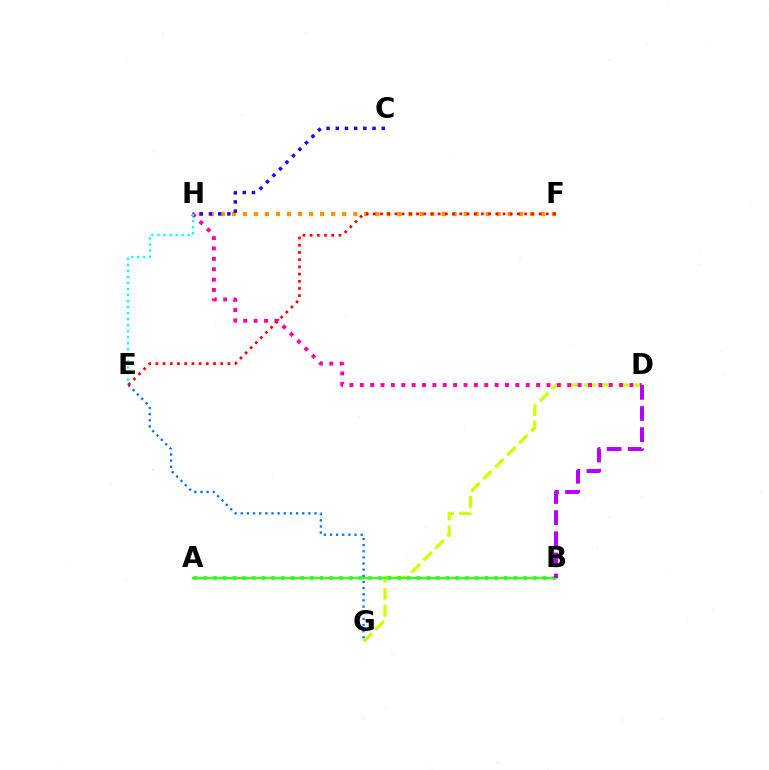{('D', 'G'): [{'color': '#d1ff00', 'line_style': 'dashed', 'thickness': 2.3}], ('F', 'H'): [{'color': '#ff9400', 'line_style': 'dotted', 'thickness': 3.0}], ('C', 'H'): [{'color': '#2500ff', 'line_style': 'dotted', 'thickness': 2.5}], ('D', 'H'): [{'color': '#ff00ac', 'line_style': 'dotted', 'thickness': 2.82}], ('E', 'H'): [{'color': '#00fff6', 'line_style': 'dotted', 'thickness': 1.64}], ('A', 'B'): [{'color': '#00ff5c', 'line_style': 'dotted', 'thickness': 2.63}, {'color': '#3dff00', 'line_style': 'solid', 'thickness': 1.57}], ('E', 'G'): [{'color': '#0074ff', 'line_style': 'dotted', 'thickness': 1.67}], ('B', 'D'): [{'color': '#b900ff', 'line_style': 'dashed', 'thickness': 2.87}], ('E', 'F'): [{'color': '#ff0000', 'line_style': 'dotted', 'thickness': 1.96}]}